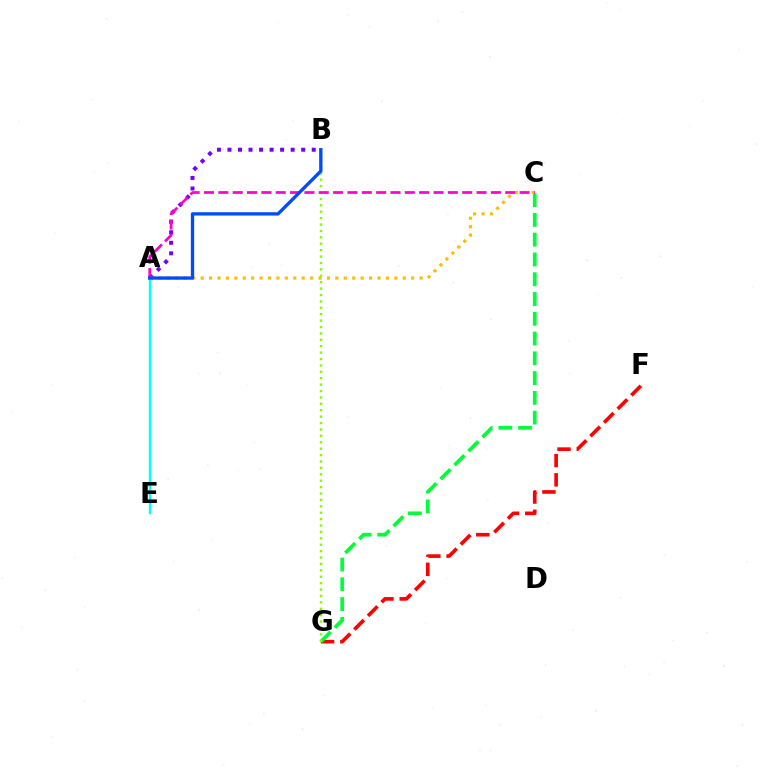{('F', 'G'): [{'color': '#ff0000', 'line_style': 'dashed', 'thickness': 2.62}], ('A', 'E'): [{'color': '#00fff6', 'line_style': 'solid', 'thickness': 1.72}], ('C', 'G'): [{'color': '#00ff39', 'line_style': 'dashed', 'thickness': 2.69}], ('A', 'B'): [{'color': '#7200ff', 'line_style': 'dotted', 'thickness': 2.86}, {'color': '#004bff', 'line_style': 'solid', 'thickness': 2.39}], ('A', 'C'): [{'color': '#ffbd00', 'line_style': 'dotted', 'thickness': 2.29}, {'color': '#ff00cf', 'line_style': 'dashed', 'thickness': 1.95}], ('B', 'G'): [{'color': '#84ff00', 'line_style': 'dotted', 'thickness': 1.74}]}